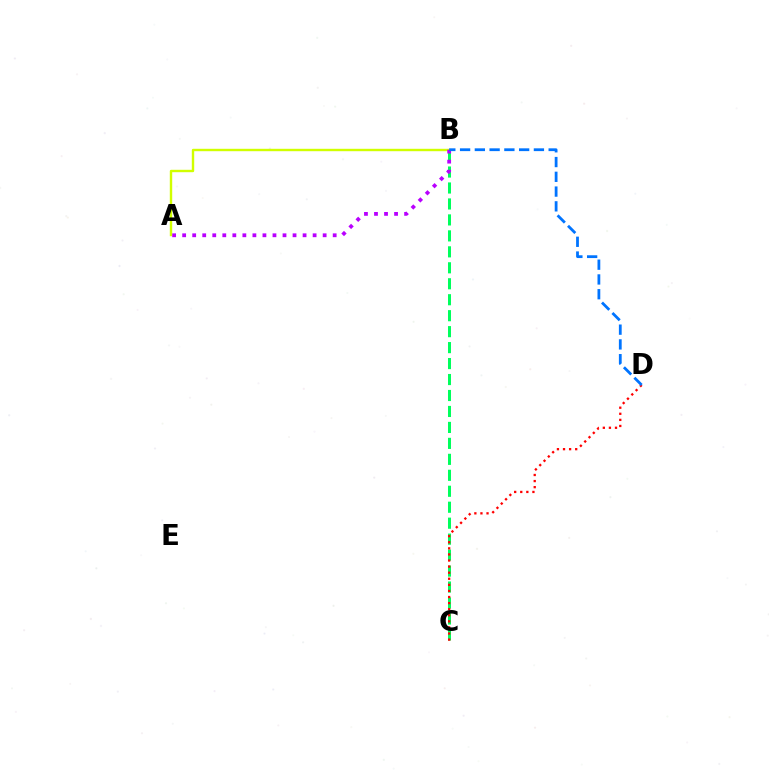{('B', 'C'): [{'color': '#00ff5c', 'line_style': 'dashed', 'thickness': 2.17}], ('A', 'B'): [{'color': '#d1ff00', 'line_style': 'solid', 'thickness': 1.73}, {'color': '#b900ff', 'line_style': 'dotted', 'thickness': 2.73}], ('C', 'D'): [{'color': '#ff0000', 'line_style': 'dotted', 'thickness': 1.65}], ('B', 'D'): [{'color': '#0074ff', 'line_style': 'dashed', 'thickness': 2.01}]}